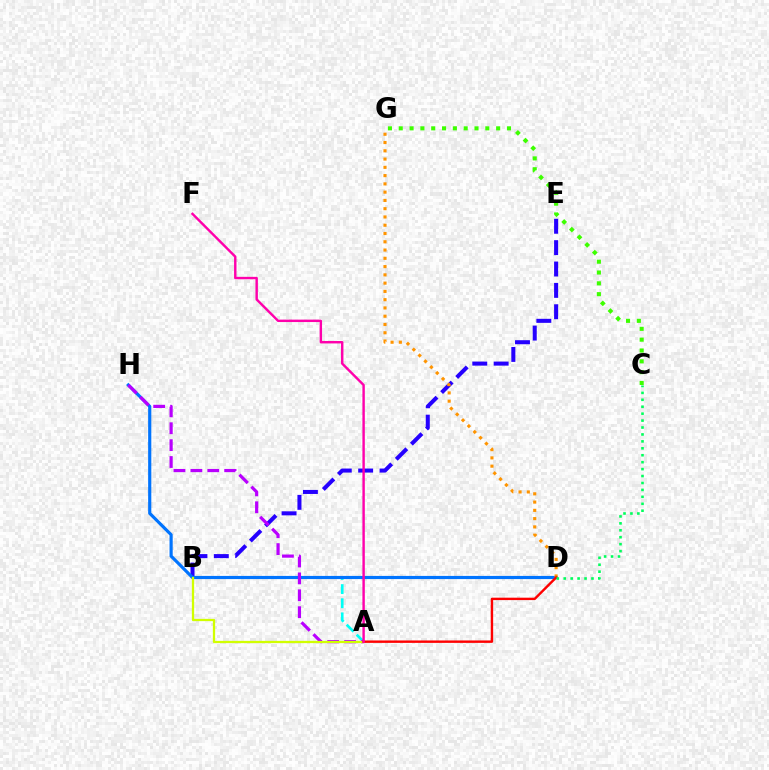{('B', 'E'): [{'color': '#2500ff', 'line_style': 'dashed', 'thickness': 2.9}], ('C', 'G'): [{'color': '#3dff00', 'line_style': 'dotted', 'thickness': 2.94}], ('A', 'B'): [{'color': '#00fff6', 'line_style': 'dashed', 'thickness': 1.92}, {'color': '#d1ff00', 'line_style': 'solid', 'thickness': 1.64}], ('D', 'H'): [{'color': '#0074ff', 'line_style': 'solid', 'thickness': 2.28}], ('A', 'H'): [{'color': '#b900ff', 'line_style': 'dashed', 'thickness': 2.3}], ('D', 'G'): [{'color': '#ff9400', 'line_style': 'dotted', 'thickness': 2.25}], ('A', 'D'): [{'color': '#ff0000', 'line_style': 'solid', 'thickness': 1.73}], ('A', 'F'): [{'color': '#ff00ac', 'line_style': 'solid', 'thickness': 1.74}], ('C', 'D'): [{'color': '#00ff5c', 'line_style': 'dotted', 'thickness': 1.88}]}